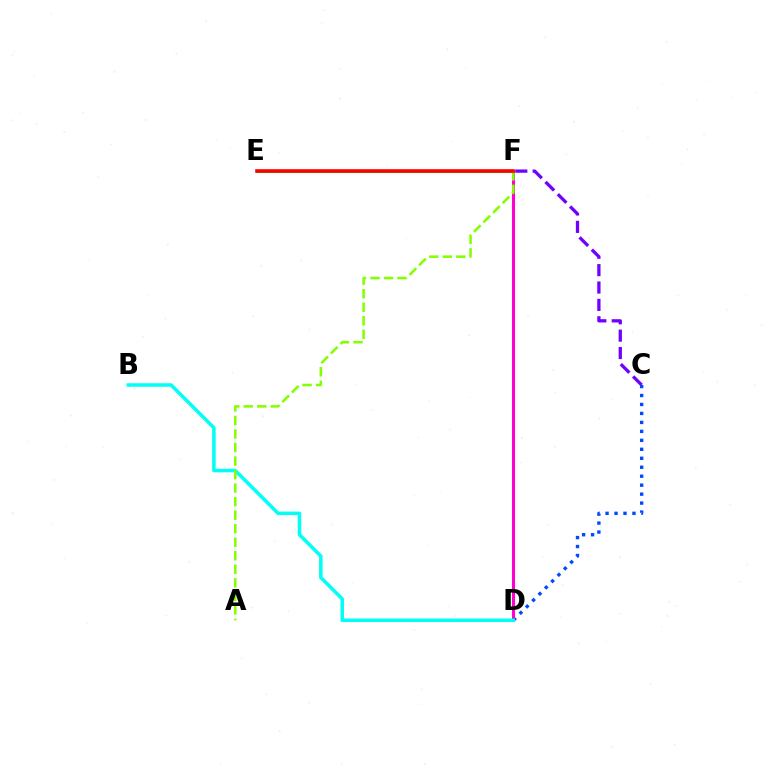{('E', 'F'): [{'color': '#00ff39', 'line_style': 'solid', 'thickness': 2.24}, {'color': '#ffbd00', 'line_style': 'dashed', 'thickness': 1.52}, {'color': '#ff0000', 'line_style': 'solid', 'thickness': 2.58}], ('C', 'F'): [{'color': '#7200ff', 'line_style': 'dashed', 'thickness': 2.36}], ('C', 'D'): [{'color': '#004bff', 'line_style': 'dotted', 'thickness': 2.44}], ('D', 'F'): [{'color': '#ff00cf', 'line_style': 'solid', 'thickness': 2.19}], ('B', 'D'): [{'color': '#00fff6', 'line_style': 'solid', 'thickness': 2.53}], ('A', 'F'): [{'color': '#84ff00', 'line_style': 'dashed', 'thickness': 1.84}]}